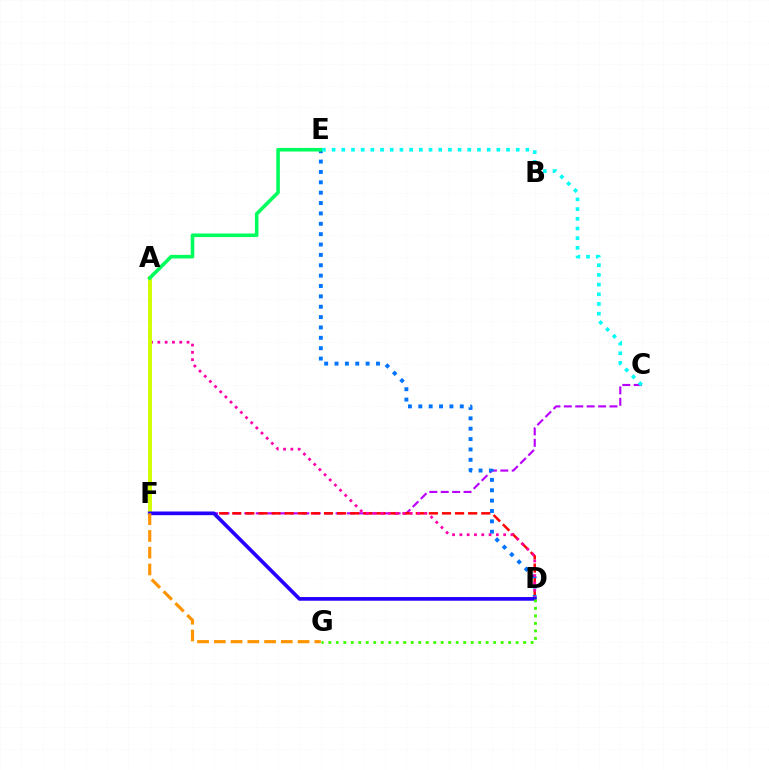{('C', 'F'): [{'color': '#b900ff', 'line_style': 'dashed', 'thickness': 1.55}], ('D', 'F'): [{'color': '#ff0000', 'line_style': 'dashed', 'thickness': 1.78}, {'color': '#2500ff', 'line_style': 'solid', 'thickness': 2.65}], ('D', 'E'): [{'color': '#0074ff', 'line_style': 'dotted', 'thickness': 2.82}], ('A', 'D'): [{'color': '#ff00ac', 'line_style': 'dotted', 'thickness': 1.98}], ('A', 'F'): [{'color': '#d1ff00', 'line_style': 'solid', 'thickness': 2.79}], ('A', 'E'): [{'color': '#00ff5c', 'line_style': 'solid', 'thickness': 2.58}], ('F', 'G'): [{'color': '#ff9400', 'line_style': 'dashed', 'thickness': 2.28}], ('D', 'G'): [{'color': '#3dff00', 'line_style': 'dotted', 'thickness': 2.04}], ('C', 'E'): [{'color': '#00fff6', 'line_style': 'dotted', 'thickness': 2.63}]}